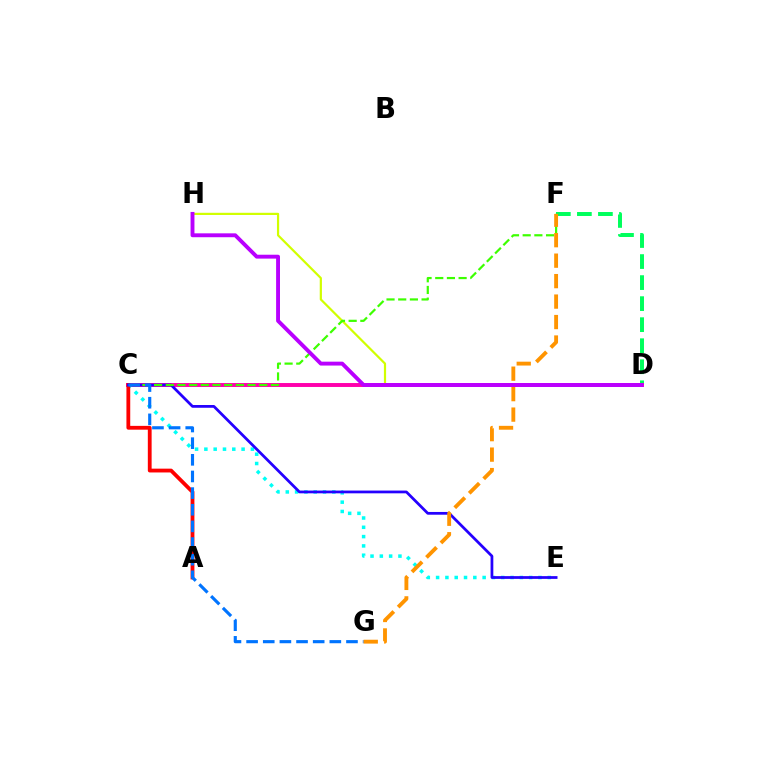{('D', 'H'): [{'color': '#d1ff00', 'line_style': 'solid', 'thickness': 1.58}, {'color': '#b900ff', 'line_style': 'solid', 'thickness': 2.8}], ('D', 'F'): [{'color': '#00ff5c', 'line_style': 'dashed', 'thickness': 2.86}], ('C', 'D'): [{'color': '#ff00ac', 'line_style': 'solid', 'thickness': 2.83}], ('C', 'E'): [{'color': '#00fff6', 'line_style': 'dotted', 'thickness': 2.53}, {'color': '#2500ff', 'line_style': 'solid', 'thickness': 1.98}], ('A', 'C'): [{'color': '#ff0000', 'line_style': 'solid', 'thickness': 2.74}], ('C', 'F'): [{'color': '#3dff00', 'line_style': 'dashed', 'thickness': 1.59}], ('C', 'G'): [{'color': '#0074ff', 'line_style': 'dashed', 'thickness': 2.26}], ('F', 'G'): [{'color': '#ff9400', 'line_style': 'dashed', 'thickness': 2.78}]}